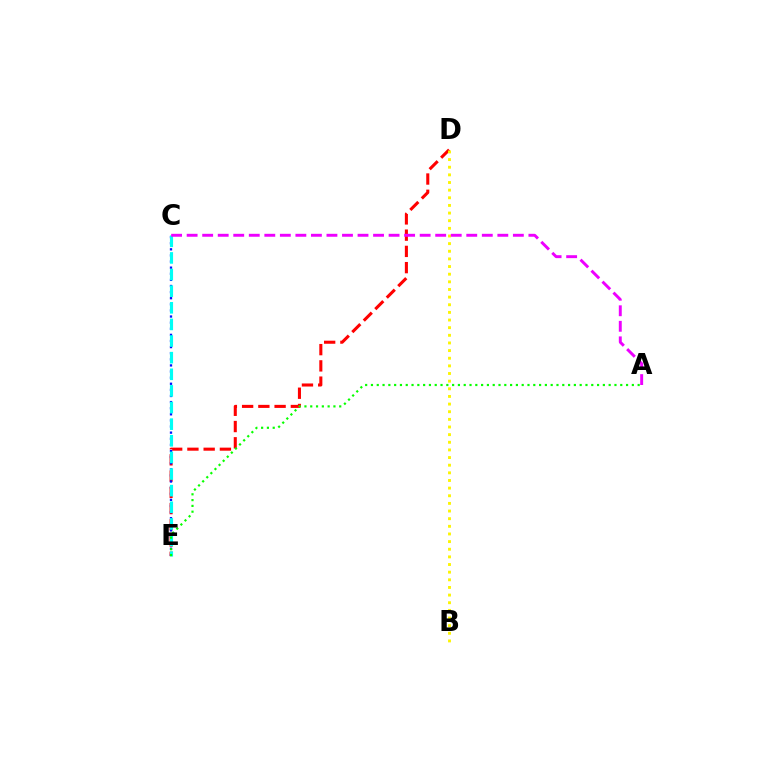{('D', 'E'): [{'color': '#ff0000', 'line_style': 'dashed', 'thickness': 2.21}], ('B', 'D'): [{'color': '#fcf500', 'line_style': 'dotted', 'thickness': 2.08}], ('C', 'E'): [{'color': '#0010ff', 'line_style': 'dotted', 'thickness': 1.66}, {'color': '#00fff6', 'line_style': 'dashed', 'thickness': 2.26}], ('A', 'E'): [{'color': '#08ff00', 'line_style': 'dotted', 'thickness': 1.58}], ('A', 'C'): [{'color': '#ee00ff', 'line_style': 'dashed', 'thickness': 2.11}]}